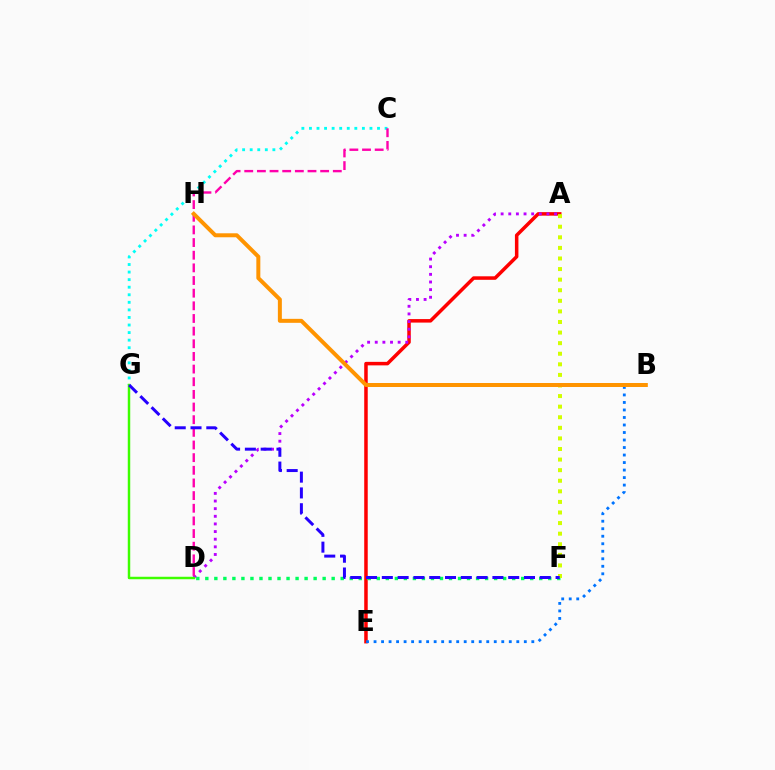{('A', 'E'): [{'color': '#ff0000', 'line_style': 'solid', 'thickness': 2.53}], ('D', 'F'): [{'color': '#00ff5c', 'line_style': 'dotted', 'thickness': 2.45}], ('A', 'D'): [{'color': '#b900ff', 'line_style': 'dotted', 'thickness': 2.07}], ('C', 'G'): [{'color': '#00fff6', 'line_style': 'dotted', 'thickness': 2.05}], ('C', 'D'): [{'color': '#ff00ac', 'line_style': 'dashed', 'thickness': 1.72}], ('A', 'F'): [{'color': '#d1ff00', 'line_style': 'dotted', 'thickness': 2.88}], ('B', 'E'): [{'color': '#0074ff', 'line_style': 'dotted', 'thickness': 2.04}], ('B', 'H'): [{'color': '#ff9400', 'line_style': 'solid', 'thickness': 2.87}], ('D', 'G'): [{'color': '#3dff00', 'line_style': 'solid', 'thickness': 1.78}], ('F', 'G'): [{'color': '#2500ff', 'line_style': 'dashed', 'thickness': 2.15}]}